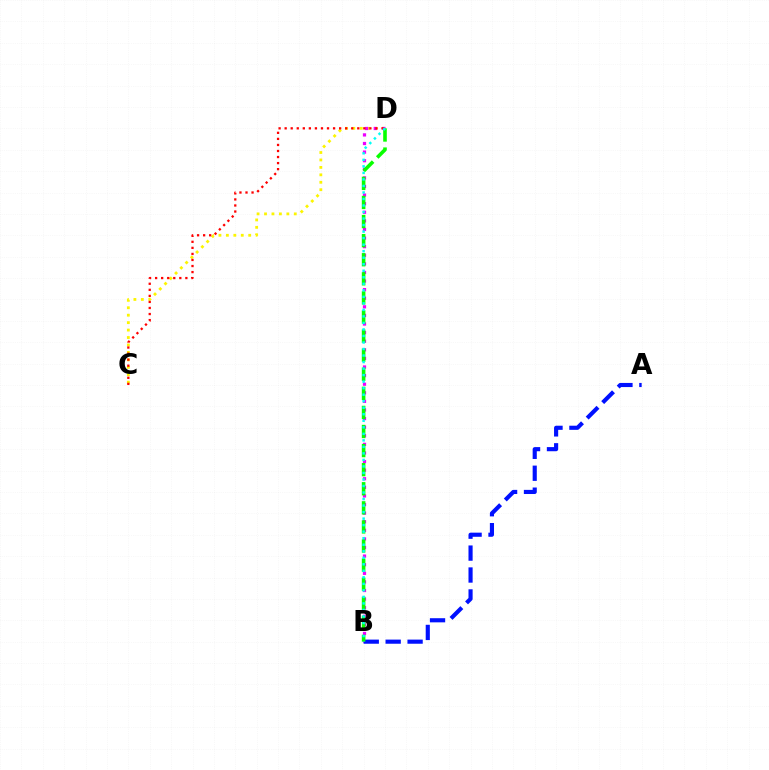{('C', 'D'): [{'color': '#fcf500', 'line_style': 'dotted', 'thickness': 2.02}, {'color': '#ff0000', 'line_style': 'dotted', 'thickness': 1.64}], ('B', 'D'): [{'color': '#ee00ff', 'line_style': 'dotted', 'thickness': 2.34}, {'color': '#08ff00', 'line_style': 'dashed', 'thickness': 2.59}, {'color': '#00fff6', 'line_style': 'dotted', 'thickness': 1.77}], ('A', 'B'): [{'color': '#0010ff', 'line_style': 'dashed', 'thickness': 2.98}]}